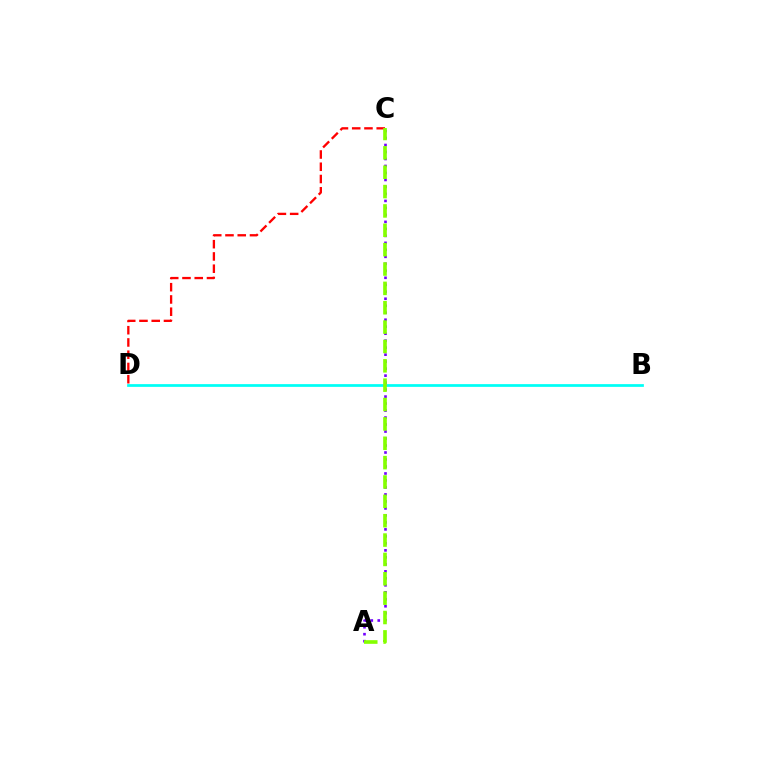{('C', 'D'): [{'color': '#ff0000', 'line_style': 'dashed', 'thickness': 1.66}], ('B', 'D'): [{'color': '#00fff6', 'line_style': 'solid', 'thickness': 1.97}], ('A', 'C'): [{'color': '#7200ff', 'line_style': 'dotted', 'thickness': 1.9}, {'color': '#84ff00', 'line_style': 'dashed', 'thickness': 2.63}]}